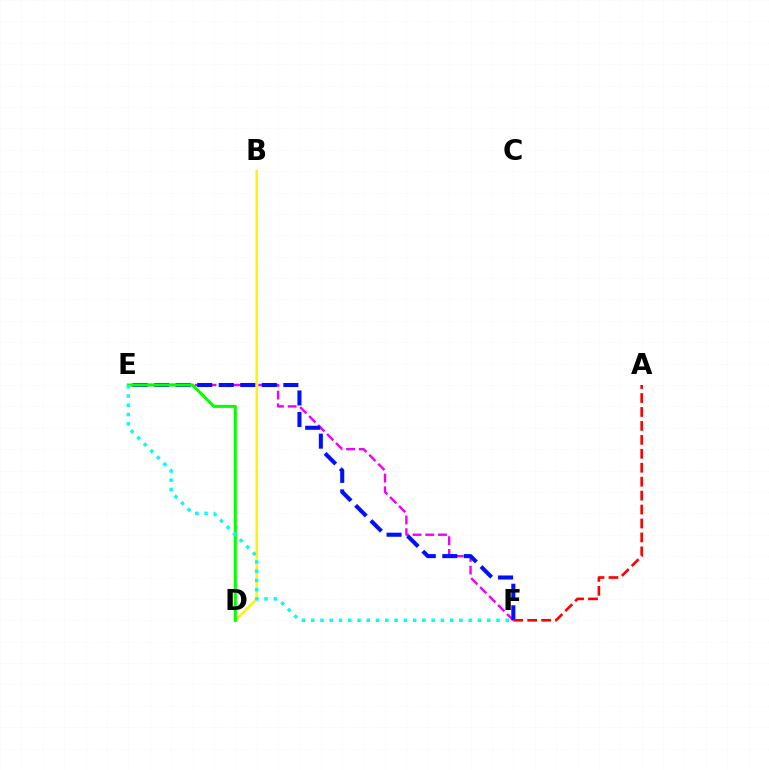{('E', 'F'): [{'color': '#ee00ff', 'line_style': 'dashed', 'thickness': 1.72}, {'color': '#0010ff', 'line_style': 'dashed', 'thickness': 2.93}, {'color': '#00fff6', 'line_style': 'dotted', 'thickness': 2.52}], ('B', 'D'): [{'color': '#fcf500', 'line_style': 'solid', 'thickness': 1.76}], ('A', 'F'): [{'color': '#ff0000', 'line_style': 'dashed', 'thickness': 1.89}], ('D', 'E'): [{'color': '#08ff00', 'line_style': 'solid', 'thickness': 2.22}]}